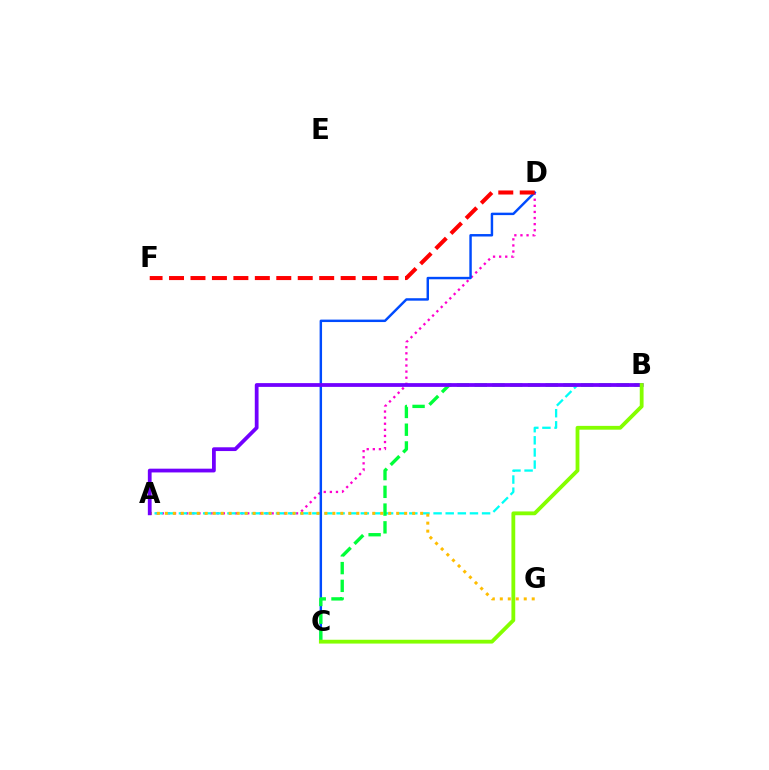{('A', 'D'): [{'color': '#ff00cf', 'line_style': 'dotted', 'thickness': 1.66}], ('A', 'B'): [{'color': '#00fff6', 'line_style': 'dashed', 'thickness': 1.65}, {'color': '#7200ff', 'line_style': 'solid', 'thickness': 2.71}], ('C', 'D'): [{'color': '#004bff', 'line_style': 'solid', 'thickness': 1.76}], ('A', 'G'): [{'color': '#ffbd00', 'line_style': 'dotted', 'thickness': 2.17}], ('D', 'F'): [{'color': '#ff0000', 'line_style': 'dashed', 'thickness': 2.91}], ('B', 'C'): [{'color': '#00ff39', 'line_style': 'dashed', 'thickness': 2.41}, {'color': '#84ff00', 'line_style': 'solid', 'thickness': 2.74}]}